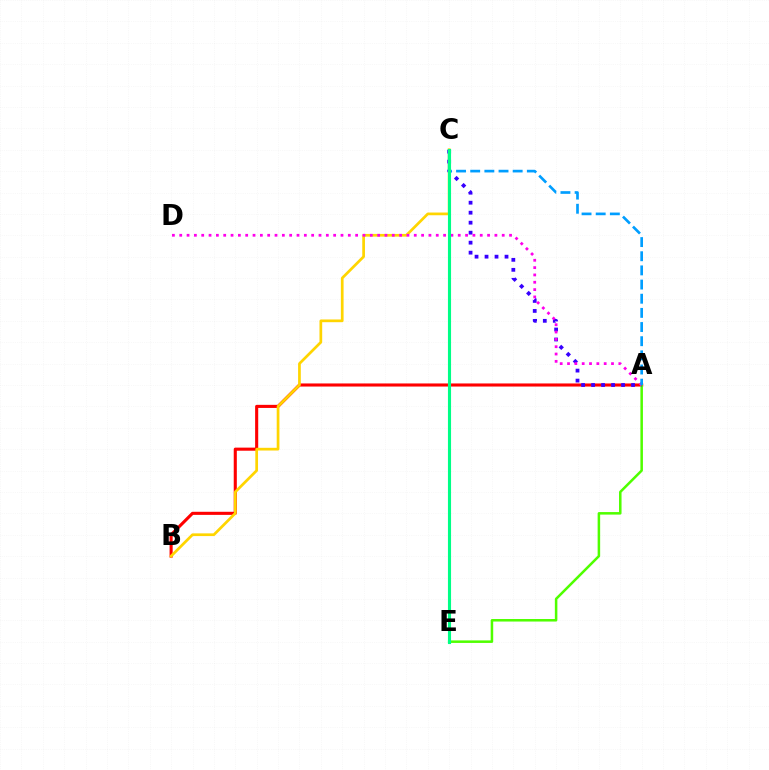{('A', 'B'): [{'color': '#ff0000', 'line_style': 'solid', 'thickness': 2.23}], ('B', 'C'): [{'color': '#ffd500', 'line_style': 'solid', 'thickness': 1.96}], ('A', 'E'): [{'color': '#4fff00', 'line_style': 'solid', 'thickness': 1.82}], ('A', 'C'): [{'color': '#3700ff', 'line_style': 'dotted', 'thickness': 2.71}, {'color': '#009eff', 'line_style': 'dashed', 'thickness': 1.92}], ('A', 'D'): [{'color': '#ff00ed', 'line_style': 'dotted', 'thickness': 1.99}], ('C', 'E'): [{'color': '#00ff86', 'line_style': 'solid', 'thickness': 2.24}]}